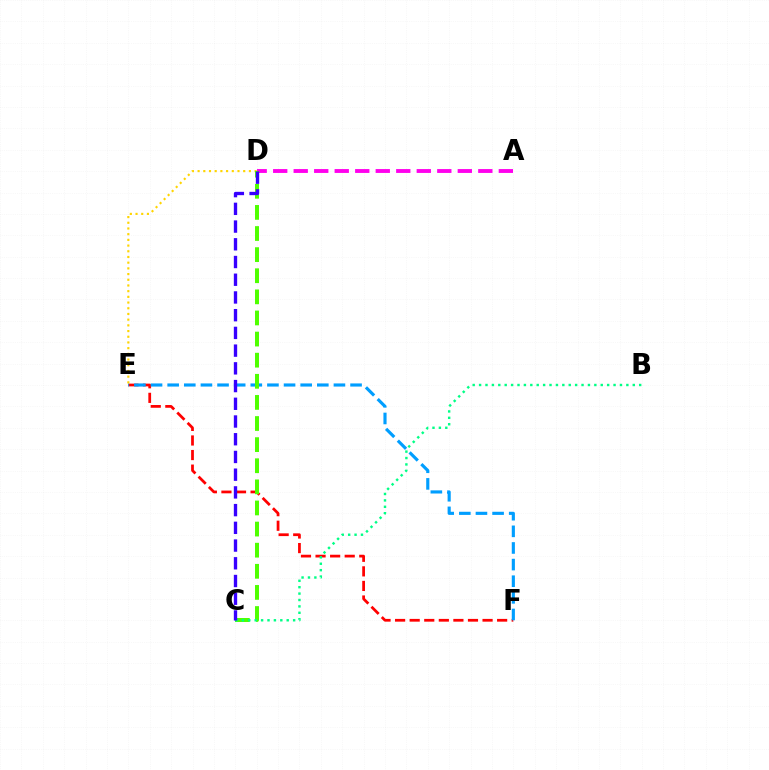{('A', 'D'): [{'color': '#ff00ed', 'line_style': 'dashed', 'thickness': 2.79}], ('E', 'F'): [{'color': '#ff0000', 'line_style': 'dashed', 'thickness': 1.98}, {'color': '#009eff', 'line_style': 'dashed', 'thickness': 2.26}], ('D', 'E'): [{'color': '#ffd500', 'line_style': 'dotted', 'thickness': 1.55}], ('C', 'D'): [{'color': '#4fff00', 'line_style': 'dashed', 'thickness': 2.87}, {'color': '#3700ff', 'line_style': 'dashed', 'thickness': 2.41}], ('B', 'C'): [{'color': '#00ff86', 'line_style': 'dotted', 'thickness': 1.74}]}